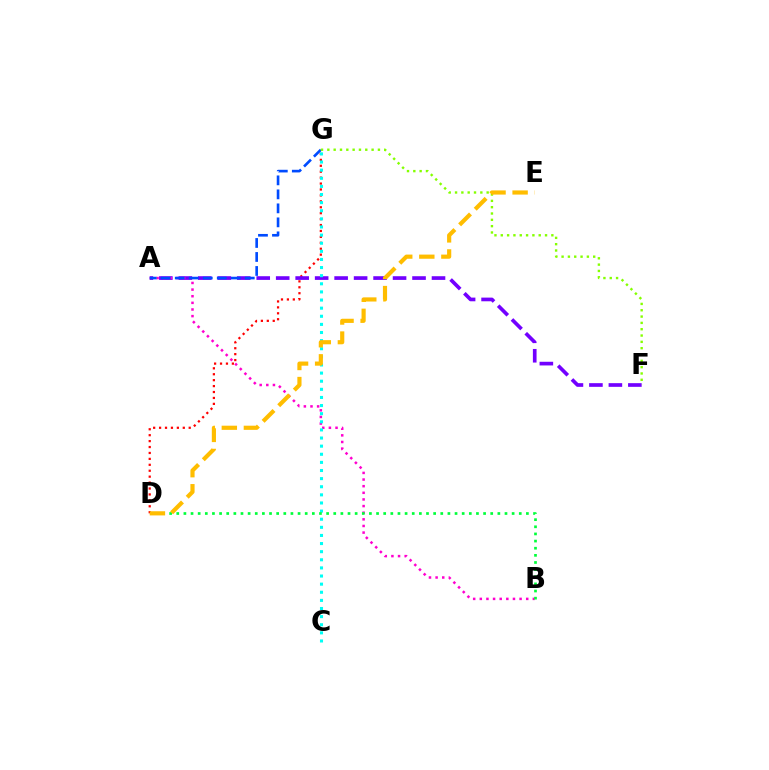{('D', 'G'): [{'color': '#ff0000', 'line_style': 'dotted', 'thickness': 1.61}], ('A', 'F'): [{'color': '#7200ff', 'line_style': 'dashed', 'thickness': 2.65}], ('A', 'B'): [{'color': '#ff00cf', 'line_style': 'dotted', 'thickness': 1.8}], ('A', 'G'): [{'color': '#004bff', 'line_style': 'dashed', 'thickness': 1.9}], ('C', 'G'): [{'color': '#00fff6', 'line_style': 'dotted', 'thickness': 2.21}], ('B', 'D'): [{'color': '#00ff39', 'line_style': 'dotted', 'thickness': 1.94}], ('F', 'G'): [{'color': '#84ff00', 'line_style': 'dotted', 'thickness': 1.72}], ('D', 'E'): [{'color': '#ffbd00', 'line_style': 'dashed', 'thickness': 3.0}]}